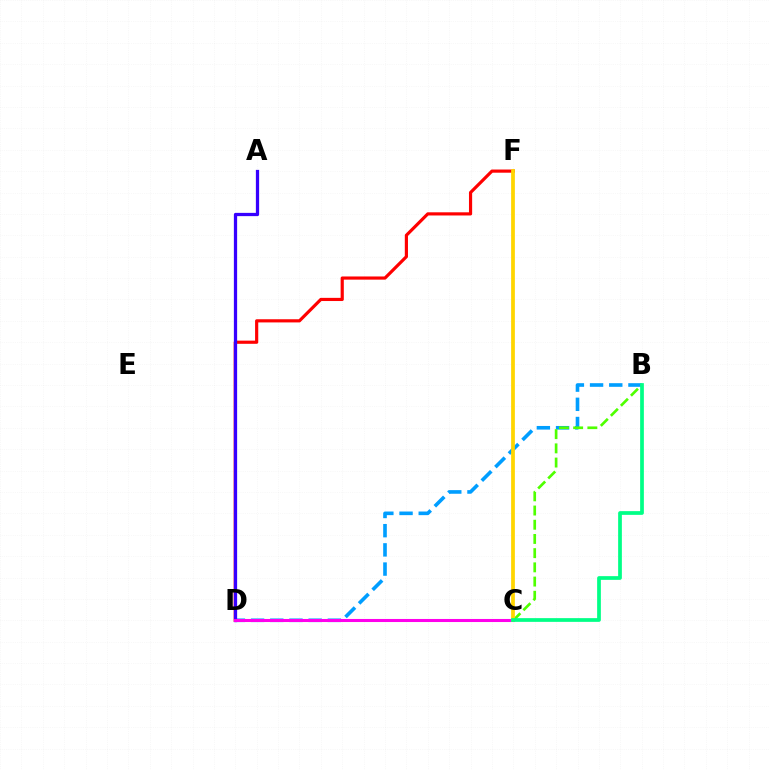{('B', 'D'): [{'color': '#009eff', 'line_style': 'dashed', 'thickness': 2.61}], ('D', 'F'): [{'color': '#ff0000', 'line_style': 'solid', 'thickness': 2.28}], ('B', 'C'): [{'color': '#4fff00', 'line_style': 'dashed', 'thickness': 1.93}, {'color': '#00ff86', 'line_style': 'solid', 'thickness': 2.68}], ('A', 'D'): [{'color': '#3700ff', 'line_style': 'solid', 'thickness': 2.34}], ('C', 'D'): [{'color': '#ff00ed', 'line_style': 'solid', 'thickness': 2.2}], ('C', 'F'): [{'color': '#ffd500', 'line_style': 'solid', 'thickness': 2.71}]}